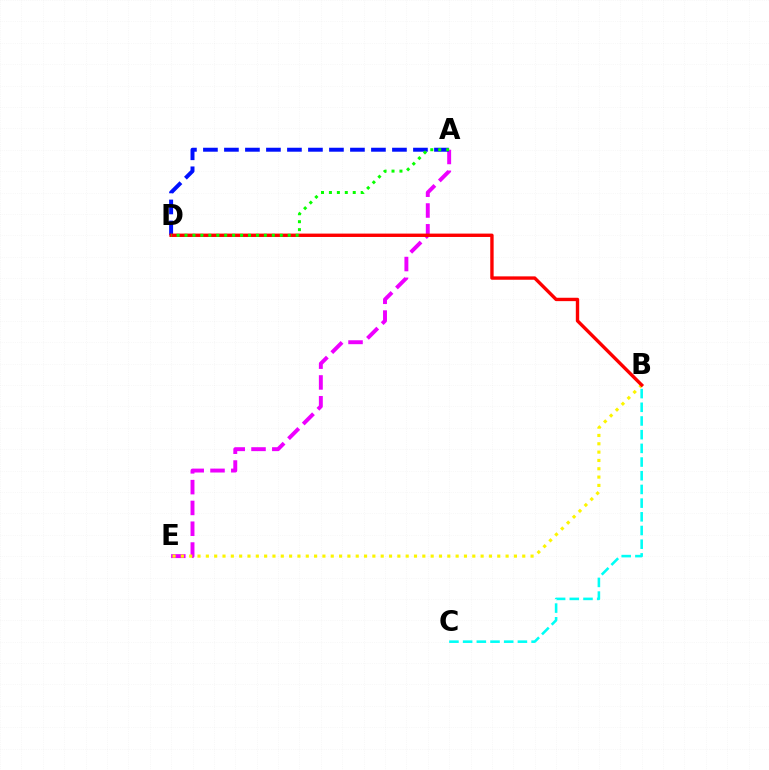{('B', 'C'): [{'color': '#00fff6', 'line_style': 'dashed', 'thickness': 1.86}], ('A', 'E'): [{'color': '#ee00ff', 'line_style': 'dashed', 'thickness': 2.83}], ('B', 'E'): [{'color': '#fcf500', 'line_style': 'dotted', 'thickness': 2.26}], ('A', 'D'): [{'color': '#0010ff', 'line_style': 'dashed', 'thickness': 2.85}, {'color': '#08ff00', 'line_style': 'dotted', 'thickness': 2.16}], ('B', 'D'): [{'color': '#ff0000', 'line_style': 'solid', 'thickness': 2.43}]}